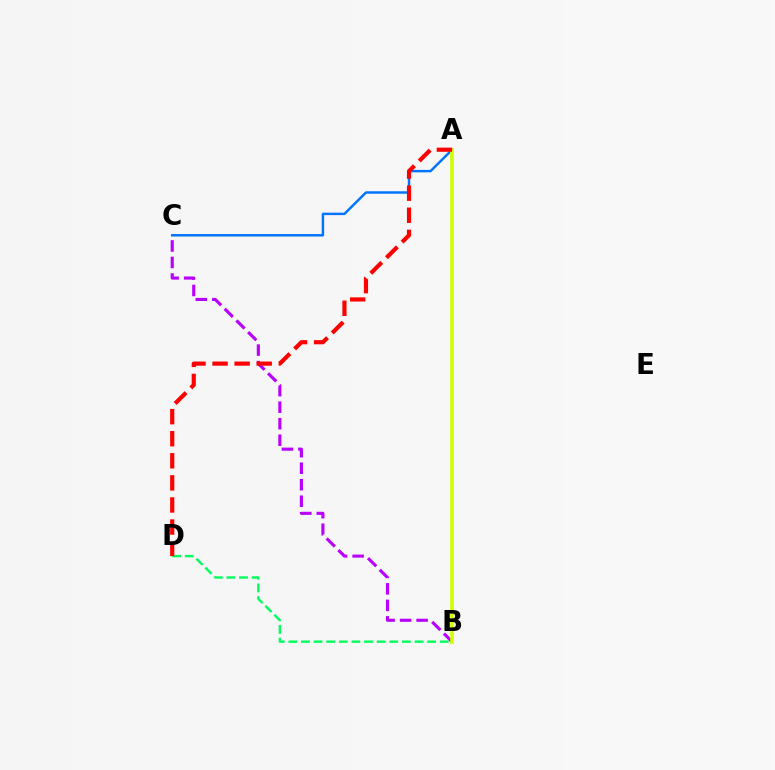{('B', 'D'): [{'color': '#00ff5c', 'line_style': 'dashed', 'thickness': 1.71}], ('B', 'C'): [{'color': '#b900ff', 'line_style': 'dashed', 'thickness': 2.24}], ('A', 'C'): [{'color': '#0074ff', 'line_style': 'solid', 'thickness': 1.77}], ('A', 'B'): [{'color': '#d1ff00', 'line_style': 'solid', 'thickness': 2.61}], ('A', 'D'): [{'color': '#ff0000', 'line_style': 'dashed', 'thickness': 3.0}]}